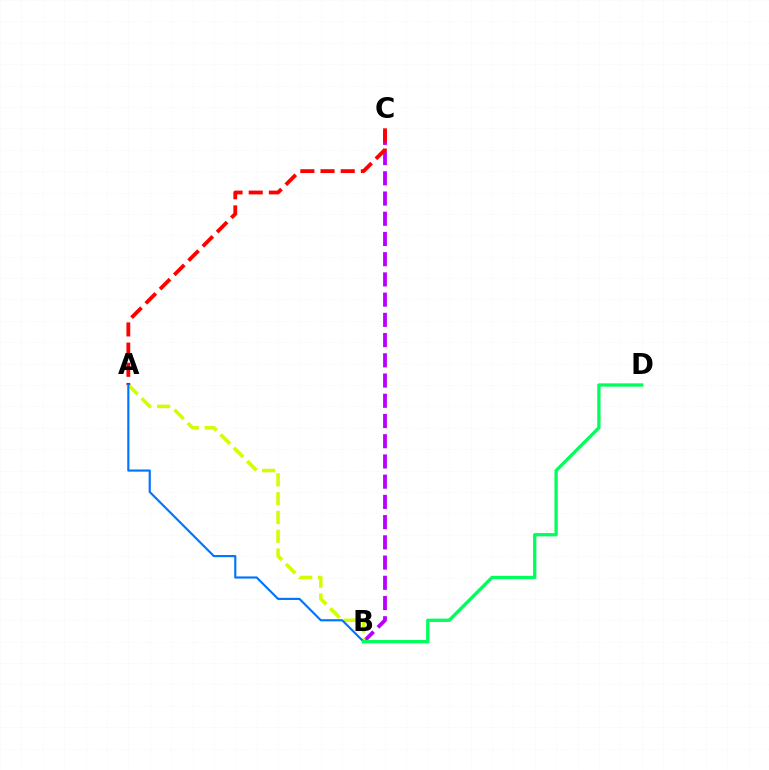{('B', 'C'): [{'color': '#b900ff', 'line_style': 'dashed', 'thickness': 2.75}], ('A', 'B'): [{'color': '#d1ff00', 'line_style': 'dashed', 'thickness': 2.55}, {'color': '#0074ff', 'line_style': 'solid', 'thickness': 1.54}], ('A', 'C'): [{'color': '#ff0000', 'line_style': 'dashed', 'thickness': 2.74}], ('B', 'D'): [{'color': '#00ff5c', 'line_style': 'solid', 'thickness': 2.37}]}